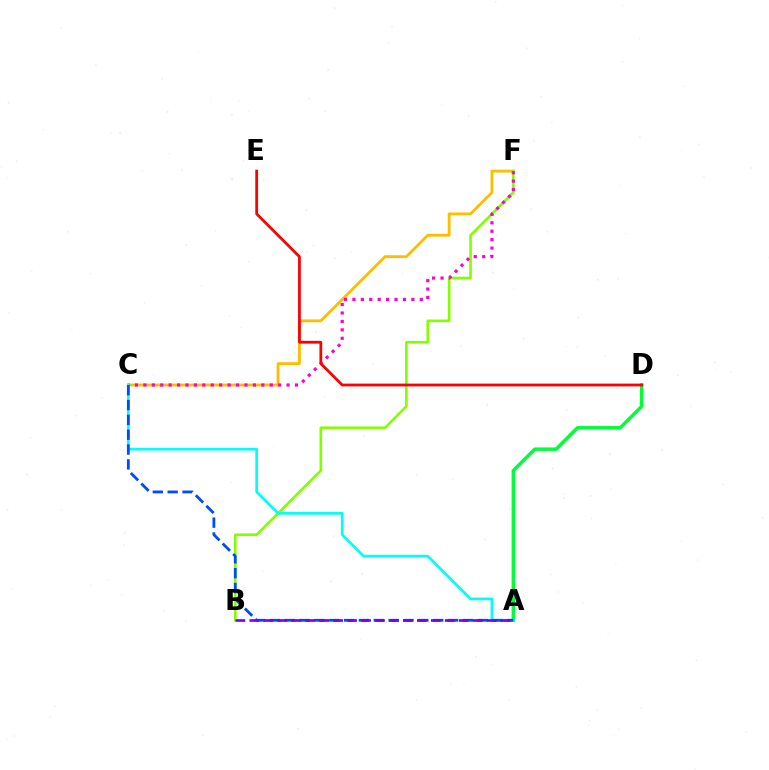{('C', 'F'): [{'color': '#ffbd00', 'line_style': 'solid', 'thickness': 2.04}, {'color': '#ff00cf', 'line_style': 'dotted', 'thickness': 2.29}], ('B', 'F'): [{'color': '#84ff00', 'line_style': 'solid', 'thickness': 1.89}], ('A', 'D'): [{'color': '#00ff39', 'line_style': 'solid', 'thickness': 2.49}], ('A', 'C'): [{'color': '#00fff6', 'line_style': 'solid', 'thickness': 1.94}, {'color': '#004bff', 'line_style': 'dashed', 'thickness': 2.02}], ('D', 'E'): [{'color': '#ff0000', 'line_style': 'solid', 'thickness': 2.0}], ('A', 'B'): [{'color': '#7200ff', 'line_style': 'dashed', 'thickness': 1.9}]}